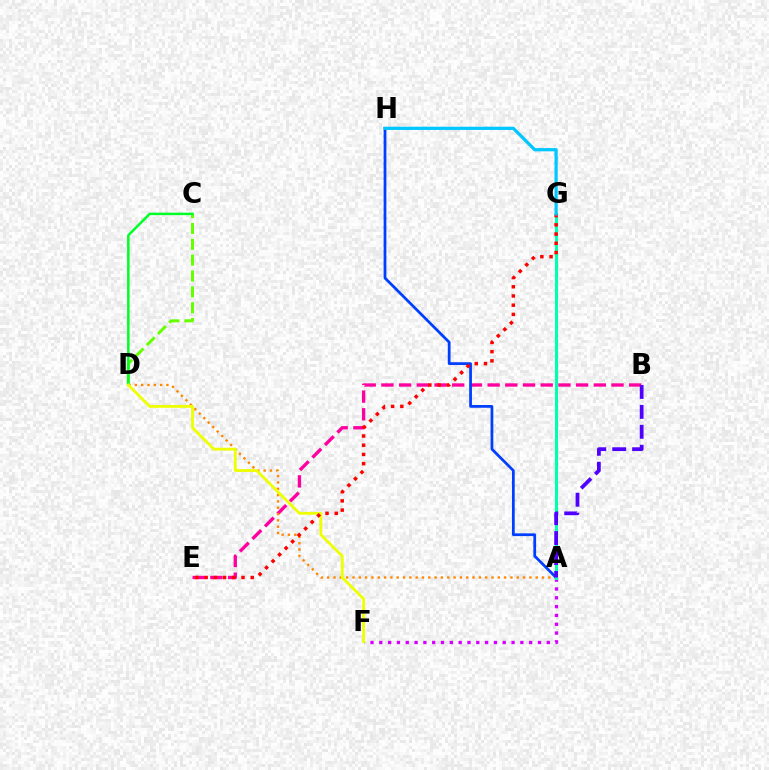{('B', 'E'): [{'color': '#ff00a0', 'line_style': 'dashed', 'thickness': 2.4}], ('A', 'F'): [{'color': '#d600ff', 'line_style': 'dotted', 'thickness': 2.4}], ('A', 'D'): [{'color': '#ff8800', 'line_style': 'dotted', 'thickness': 1.72}], ('A', 'H'): [{'color': '#003fff', 'line_style': 'solid', 'thickness': 1.98}], ('C', 'D'): [{'color': '#66ff00', 'line_style': 'dashed', 'thickness': 2.15}, {'color': '#00ff27', 'line_style': 'solid', 'thickness': 1.8}], ('A', 'G'): [{'color': '#00ffaf', 'line_style': 'solid', 'thickness': 2.22}], ('D', 'F'): [{'color': '#eeff00', 'line_style': 'solid', 'thickness': 2.02}], ('A', 'B'): [{'color': '#4f00ff', 'line_style': 'dashed', 'thickness': 2.71}], ('E', 'G'): [{'color': '#ff0000', 'line_style': 'dotted', 'thickness': 2.5}], ('G', 'H'): [{'color': '#00c7ff', 'line_style': 'solid', 'thickness': 2.32}]}